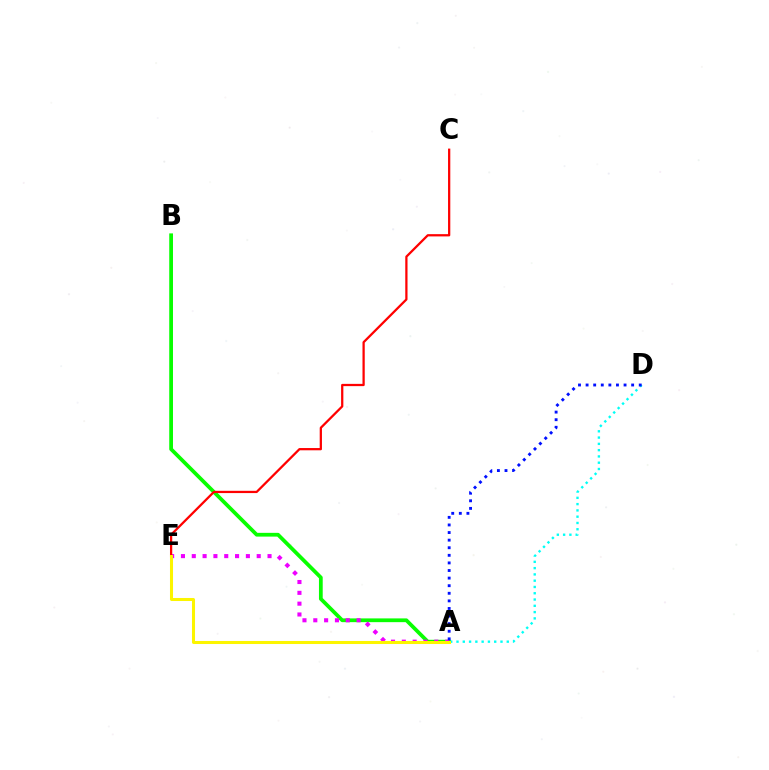{('A', 'B'): [{'color': '#08ff00', 'line_style': 'solid', 'thickness': 2.7}], ('A', 'D'): [{'color': '#00fff6', 'line_style': 'dotted', 'thickness': 1.71}, {'color': '#0010ff', 'line_style': 'dotted', 'thickness': 2.06}], ('A', 'E'): [{'color': '#ee00ff', 'line_style': 'dotted', 'thickness': 2.94}, {'color': '#fcf500', 'line_style': 'solid', 'thickness': 2.18}], ('C', 'E'): [{'color': '#ff0000', 'line_style': 'solid', 'thickness': 1.63}]}